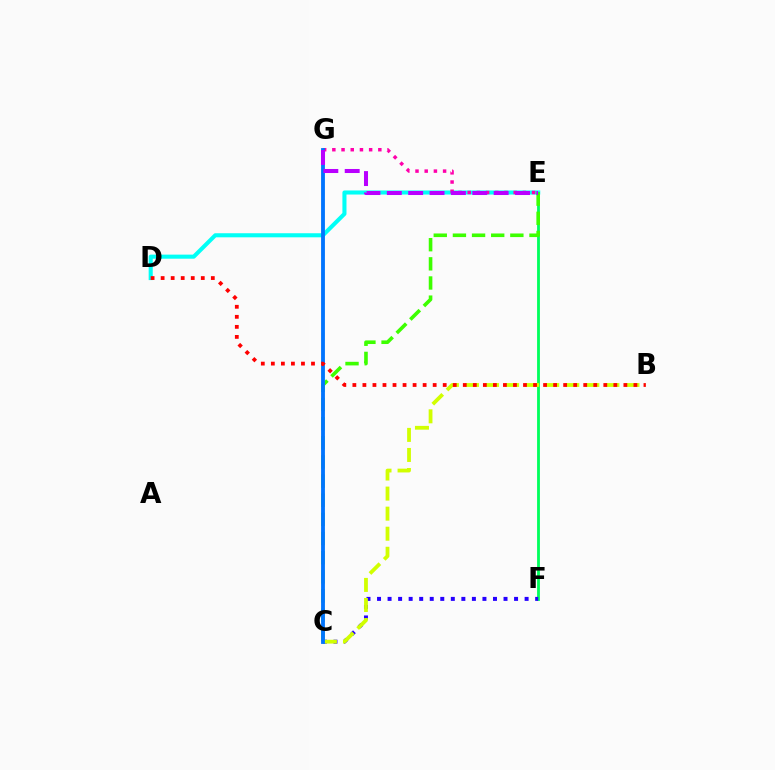{('D', 'E'): [{'color': '#00fff6', 'line_style': 'solid', 'thickness': 2.93}], ('E', 'F'): [{'color': '#00ff5c', 'line_style': 'solid', 'thickness': 2.03}], ('C', 'F'): [{'color': '#2500ff', 'line_style': 'dotted', 'thickness': 2.86}], ('E', 'G'): [{'color': '#ff00ac', 'line_style': 'dotted', 'thickness': 2.5}, {'color': '#b900ff', 'line_style': 'dashed', 'thickness': 2.9}], ('C', 'E'): [{'color': '#3dff00', 'line_style': 'dashed', 'thickness': 2.6}], ('B', 'C'): [{'color': '#d1ff00', 'line_style': 'dashed', 'thickness': 2.72}], ('C', 'G'): [{'color': '#ff9400', 'line_style': 'dashed', 'thickness': 1.66}, {'color': '#0074ff', 'line_style': 'solid', 'thickness': 2.75}], ('B', 'D'): [{'color': '#ff0000', 'line_style': 'dotted', 'thickness': 2.73}]}